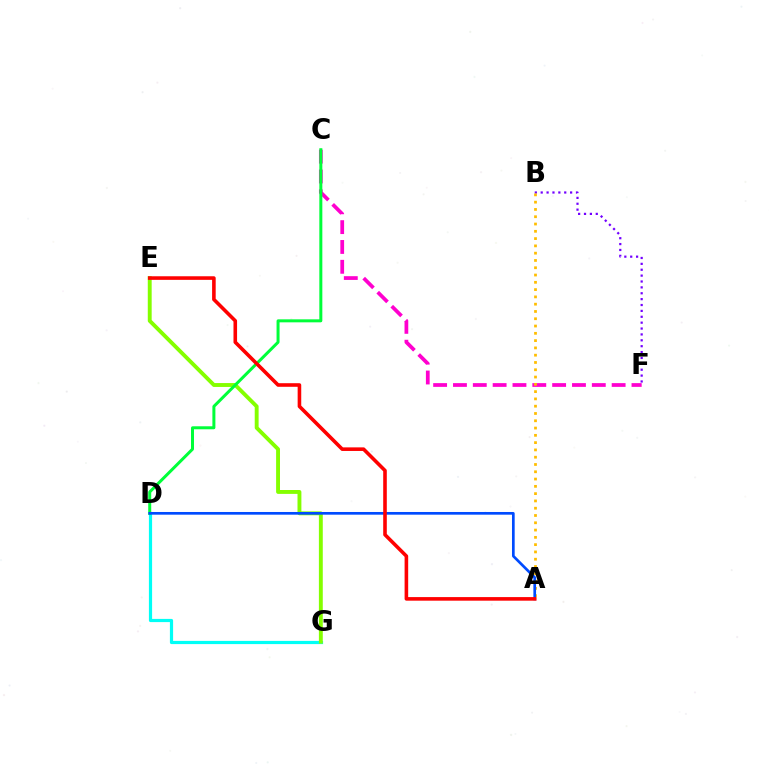{('D', 'G'): [{'color': '#00fff6', 'line_style': 'solid', 'thickness': 2.3}], ('C', 'F'): [{'color': '#ff00cf', 'line_style': 'dashed', 'thickness': 2.69}], ('B', 'F'): [{'color': '#7200ff', 'line_style': 'dotted', 'thickness': 1.6}], ('A', 'B'): [{'color': '#ffbd00', 'line_style': 'dotted', 'thickness': 1.98}], ('E', 'G'): [{'color': '#84ff00', 'line_style': 'solid', 'thickness': 2.8}], ('C', 'D'): [{'color': '#00ff39', 'line_style': 'solid', 'thickness': 2.16}], ('A', 'D'): [{'color': '#004bff', 'line_style': 'solid', 'thickness': 1.94}], ('A', 'E'): [{'color': '#ff0000', 'line_style': 'solid', 'thickness': 2.58}]}